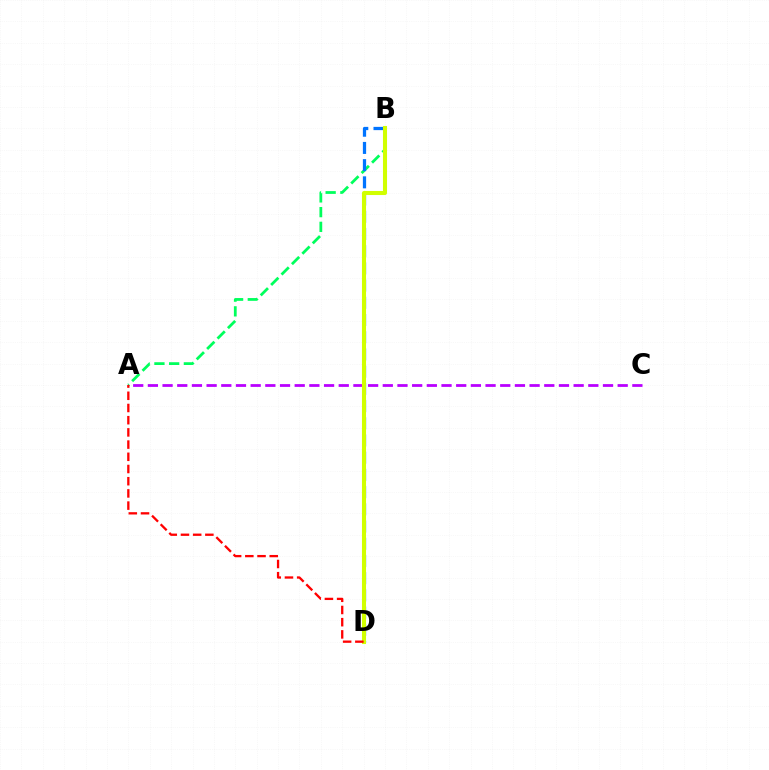{('A', 'B'): [{'color': '#00ff5c', 'line_style': 'dashed', 'thickness': 2.0}], ('A', 'C'): [{'color': '#b900ff', 'line_style': 'dashed', 'thickness': 1.99}], ('B', 'D'): [{'color': '#0074ff', 'line_style': 'dashed', 'thickness': 2.34}, {'color': '#d1ff00', 'line_style': 'solid', 'thickness': 2.93}], ('A', 'D'): [{'color': '#ff0000', 'line_style': 'dashed', 'thickness': 1.66}]}